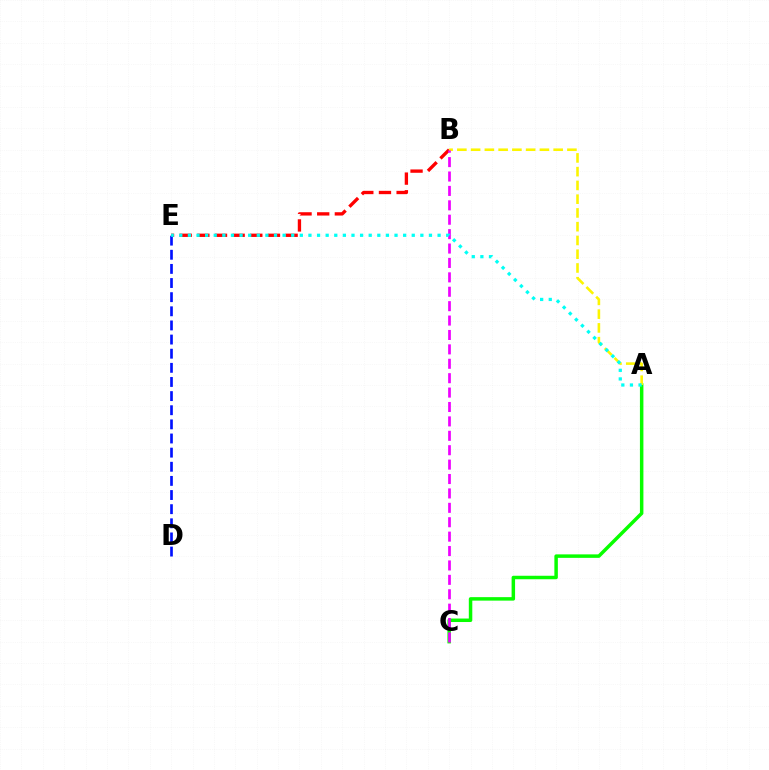{('A', 'C'): [{'color': '#08ff00', 'line_style': 'solid', 'thickness': 2.51}], ('B', 'E'): [{'color': '#ff0000', 'line_style': 'dashed', 'thickness': 2.4}], ('A', 'B'): [{'color': '#fcf500', 'line_style': 'dashed', 'thickness': 1.87}], ('D', 'E'): [{'color': '#0010ff', 'line_style': 'dashed', 'thickness': 1.92}], ('B', 'C'): [{'color': '#ee00ff', 'line_style': 'dashed', 'thickness': 1.96}], ('A', 'E'): [{'color': '#00fff6', 'line_style': 'dotted', 'thickness': 2.34}]}